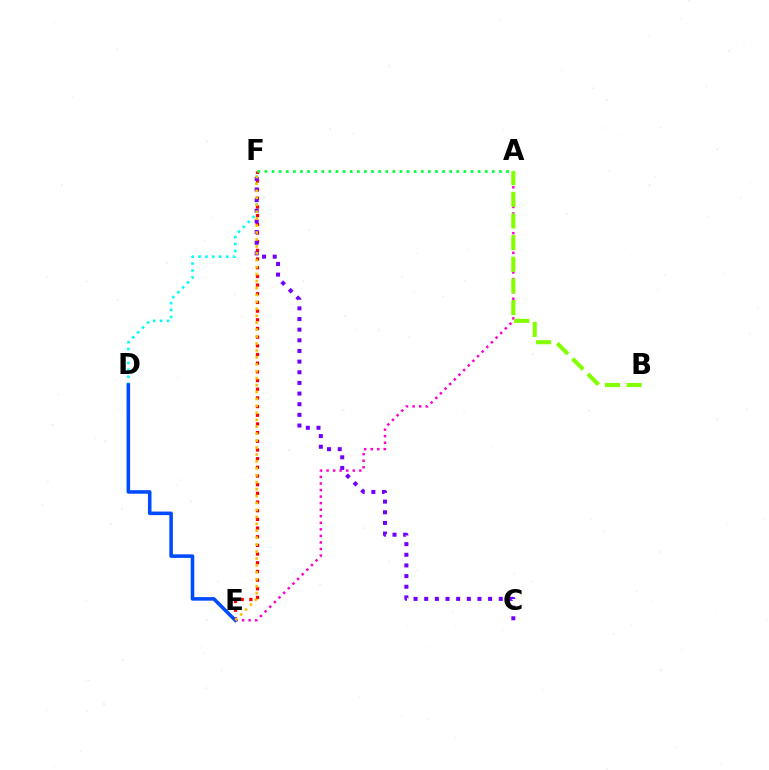{('A', 'E'): [{'color': '#ff00cf', 'line_style': 'dotted', 'thickness': 1.78}], ('A', 'B'): [{'color': '#84ff00', 'line_style': 'dashed', 'thickness': 2.94}], ('D', 'F'): [{'color': '#00fff6', 'line_style': 'dotted', 'thickness': 1.88}], ('E', 'F'): [{'color': '#ff0000', 'line_style': 'dotted', 'thickness': 2.36}, {'color': '#ffbd00', 'line_style': 'dotted', 'thickness': 1.88}], ('D', 'E'): [{'color': '#004bff', 'line_style': 'solid', 'thickness': 2.56}], ('A', 'F'): [{'color': '#00ff39', 'line_style': 'dotted', 'thickness': 1.93}], ('C', 'F'): [{'color': '#7200ff', 'line_style': 'dotted', 'thickness': 2.89}]}